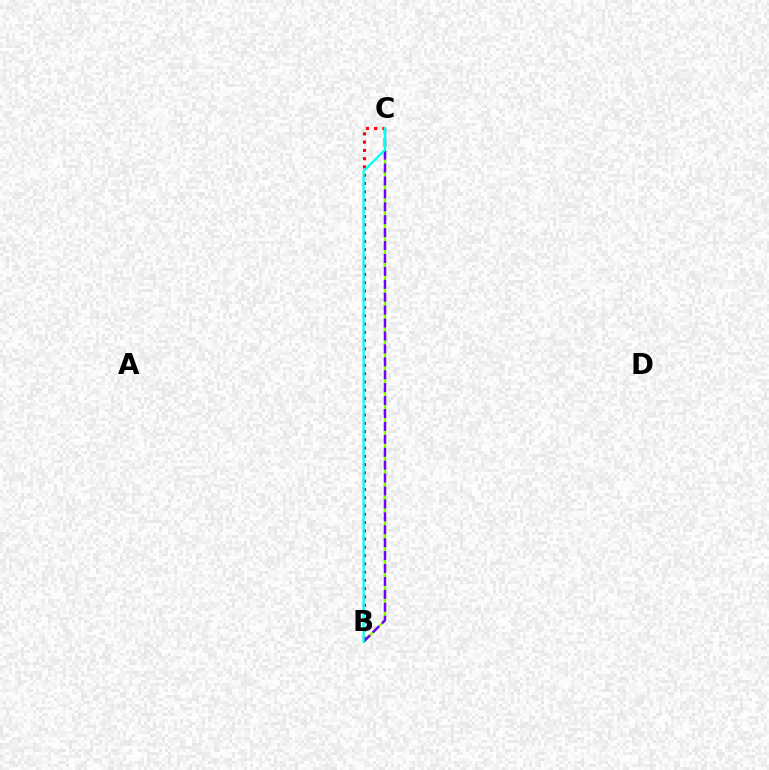{('B', 'C'): [{'color': '#ff0000', 'line_style': 'dotted', 'thickness': 2.25}, {'color': '#84ff00', 'line_style': 'solid', 'thickness': 1.66}, {'color': '#7200ff', 'line_style': 'dashed', 'thickness': 1.75}, {'color': '#00fff6', 'line_style': 'solid', 'thickness': 1.66}]}